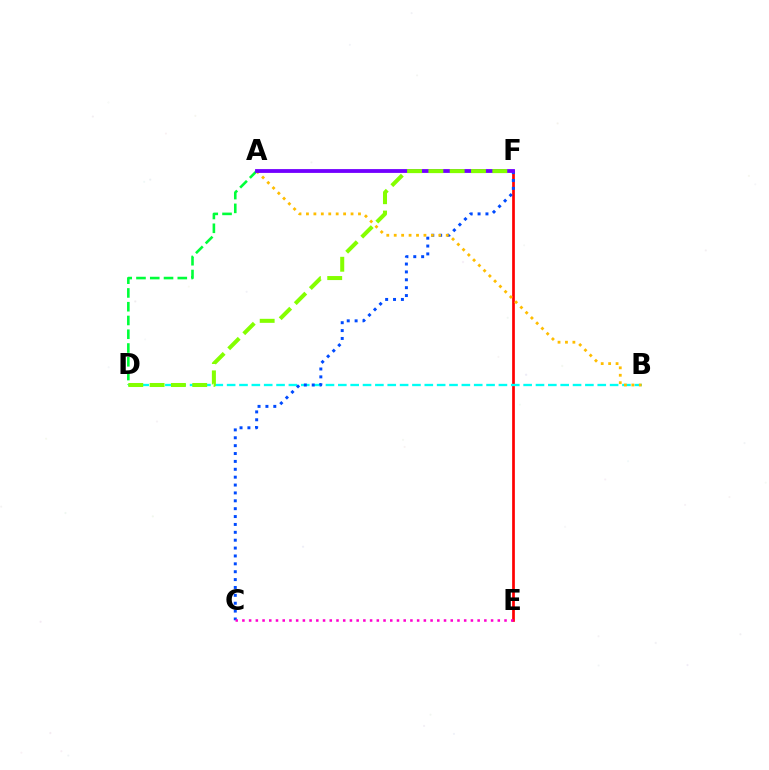{('E', 'F'): [{'color': '#ff0000', 'line_style': 'solid', 'thickness': 1.95}], ('A', 'D'): [{'color': '#00ff39', 'line_style': 'dashed', 'thickness': 1.87}], ('B', 'D'): [{'color': '#00fff6', 'line_style': 'dashed', 'thickness': 1.68}], ('C', 'F'): [{'color': '#004bff', 'line_style': 'dotted', 'thickness': 2.14}], ('A', 'B'): [{'color': '#ffbd00', 'line_style': 'dotted', 'thickness': 2.02}], ('A', 'F'): [{'color': '#7200ff', 'line_style': 'solid', 'thickness': 2.74}], ('D', 'F'): [{'color': '#84ff00', 'line_style': 'dashed', 'thickness': 2.9}], ('C', 'E'): [{'color': '#ff00cf', 'line_style': 'dotted', 'thickness': 1.83}]}